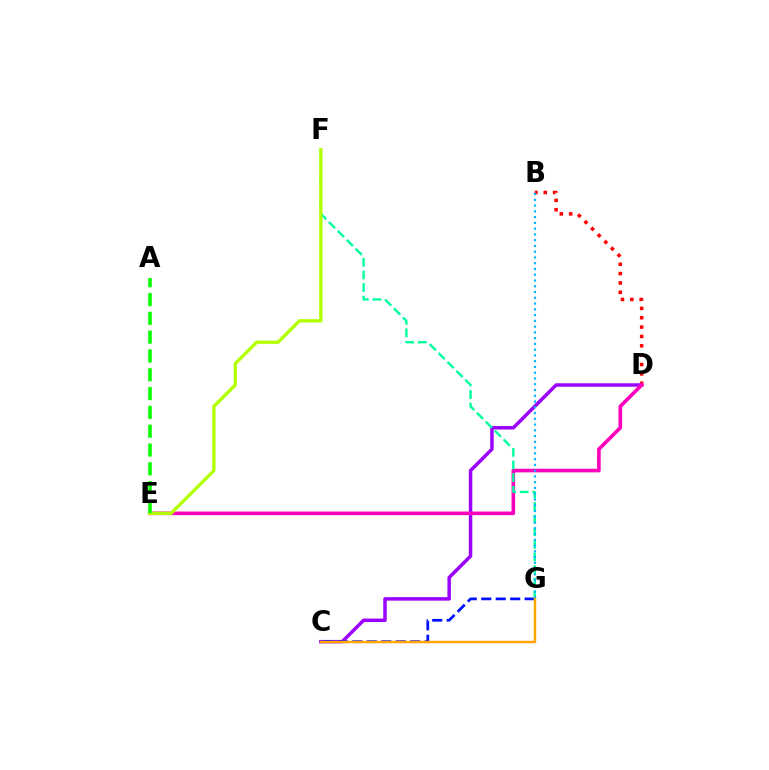{('B', 'D'): [{'color': '#ff0000', 'line_style': 'dotted', 'thickness': 2.54}], ('C', 'D'): [{'color': '#9b00ff', 'line_style': 'solid', 'thickness': 2.5}], ('D', 'E'): [{'color': '#ff00bd', 'line_style': 'solid', 'thickness': 2.61}], ('C', 'G'): [{'color': '#0010ff', 'line_style': 'dashed', 'thickness': 1.97}, {'color': '#ffa500', 'line_style': 'solid', 'thickness': 1.77}], ('F', 'G'): [{'color': '#00ff9d', 'line_style': 'dashed', 'thickness': 1.71}], ('E', 'F'): [{'color': '#b3ff00', 'line_style': 'solid', 'thickness': 2.39}], ('A', 'E'): [{'color': '#08ff00', 'line_style': 'dashed', 'thickness': 2.56}], ('B', 'G'): [{'color': '#00b5ff', 'line_style': 'dotted', 'thickness': 1.57}]}